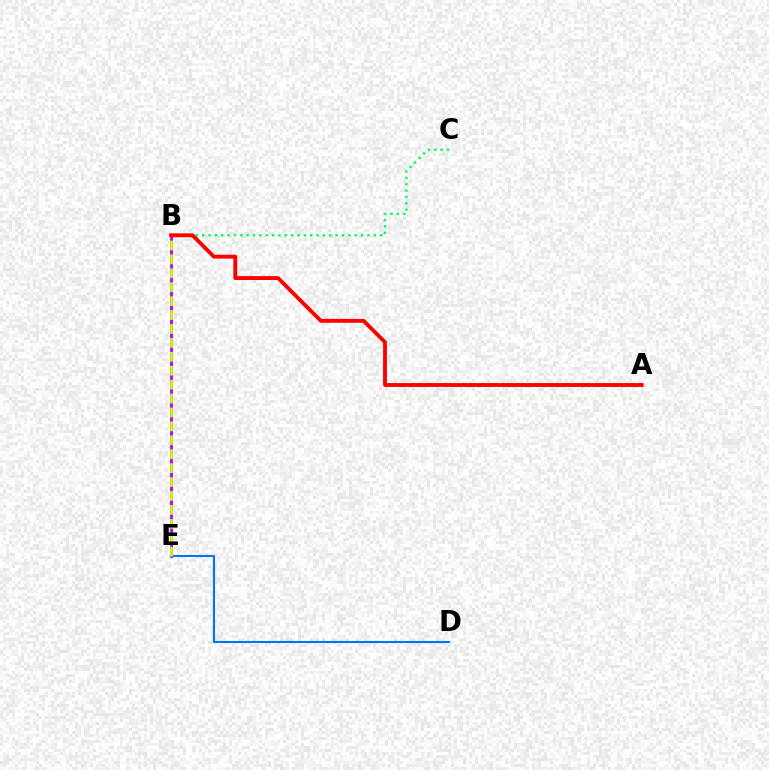{('B', 'C'): [{'color': '#00ff5c', 'line_style': 'dotted', 'thickness': 1.73}], ('B', 'E'): [{'color': '#b900ff', 'line_style': 'solid', 'thickness': 2.02}, {'color': '#d1ff00', 'line_style': 'dashed', 'thickness': 1.89}], ('D', 'E'): [{'color': '#0074ff', 'line_style': 'solid', 'thickness': 1.5}], ('A', 'B'): [{'color': '#ff0000', 'line_style': 'solid', 'thickness': 2.78}]}